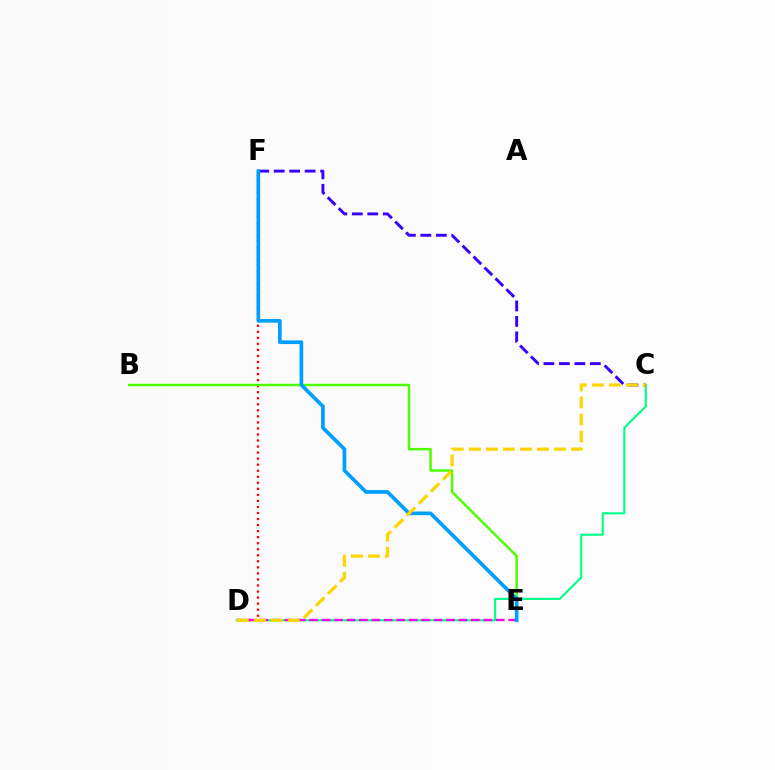{('D', 'F'): [{'color': '#ff0000', 'line_style': 'dotted', 'thickness': 1.64}], ('B', 'E'): [{'color': '#4fff00', 'line_style': 'solid', 'thickness': 1.78}], ('C', 'D'): [{'color': '#00ff86', 'line_style': 'solid', 'thickness': 1.51}, {'color': '#ffd500', 'line_style': 'dashed', 'thickness': 2.31}], ('C', 'F'): [{'color': '#3700ff', 'line_style': 'dashed', 'thickness': 2.1}], ('D', 'E'): [{'color': '#ff00ed', 'line_style': 'dashed', 'thickness': 1.69}], ('E', 'F'): [{'color': '#009eff', 'line_style': 'solid', 'thickness': 2.65}]}